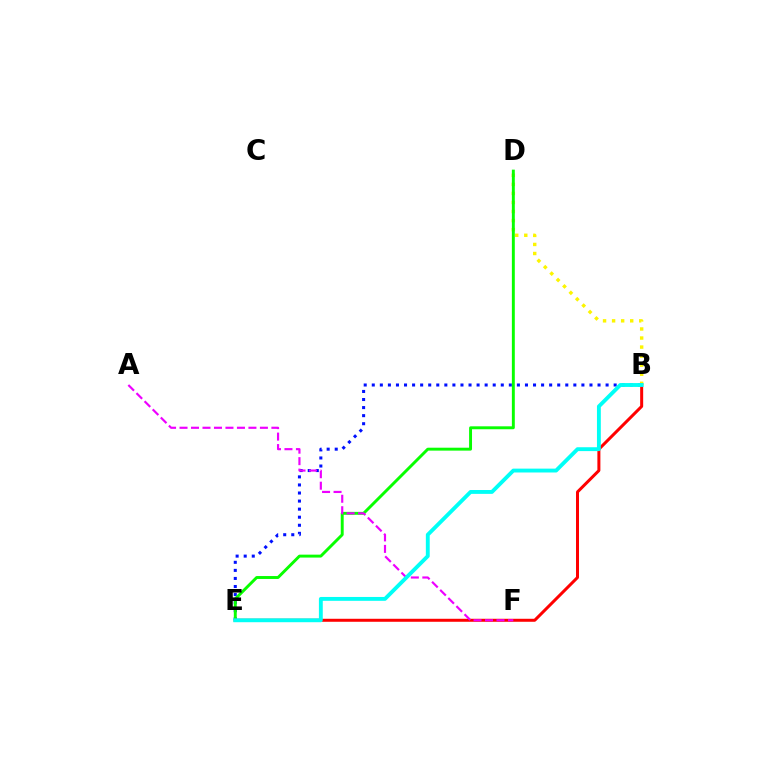{('B', 'E'): [{'color': '#0010ff', 'line_style': 'dotted', 'thickness': 2.19}, {'color': '#ff0000', 'line_style': 'solid', 'thickness': 2.16}, {'color': '#00fff6', 'line_style': 'solid', 'thickness': 2.78}], ('B', 'D'): [{'color': '#fcf500', 'line_style': 'dotted', 'thickness': 2.46}], ('D', 'E'): [{'color': '#08ff00', 'line_style': 'solid', 'thickness': 2.11}], ('A', 'F'): [{'color': '#ee00ff', 'line_style': 'dashed', 'thickness': 1.56}]}